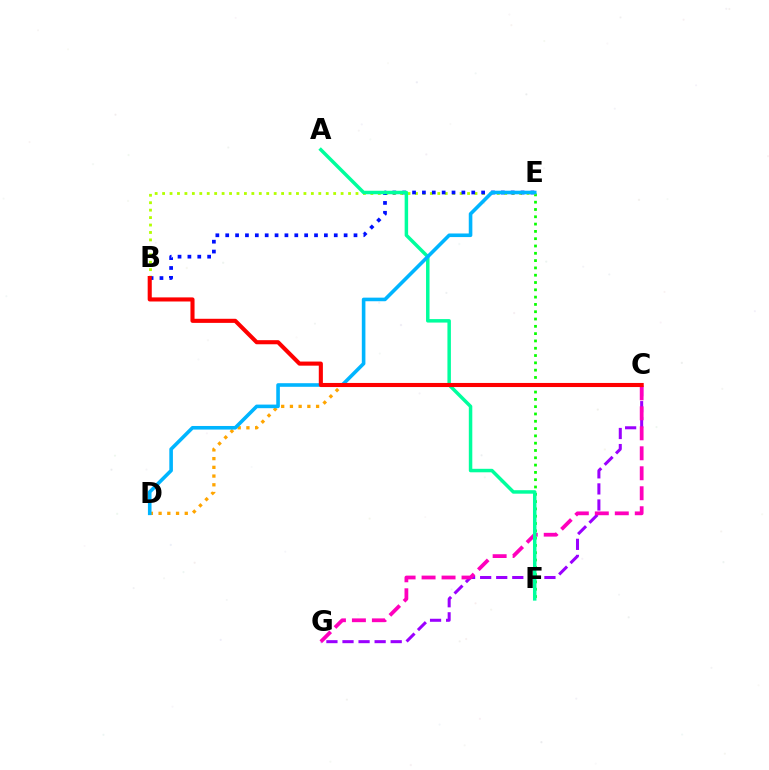{('C', 'G'): [{'color': '#9b00ff', 'line_style': 'dashed', 'thickness': 2.18}, {'color': '#ff00bd', 'line_style': 'dashed', 'thickness': 2.71}], ('C', 'D'): [{'color': '#ffa500', 'line_style': 'dotted', 'thickness': 2.37}], ('E', 'F'): [{'color': '#08ff00', 'line_style': 'dotted', 'thickness': 1.98}], ('B', 'E'): [{'color': '#b3ff00', 'line_style': 'dotted', 'thickness': 2.02}, {'color': '#0010ff', 'line_style': 'dotted', 'thickness': 2.68}], ('A', 'F'): [{'color': '#00ff9d', 'line_style': 'solid', 'thickness': 2.51}], ('D', 'E'): [{'color': '#00b5ff', 'line_style': 'solid', 'thickness': 2.59}], ('B', 'C'): [{'color': '#ff0000', 'line_style': 'solid', 'thickness': 2.95}]}